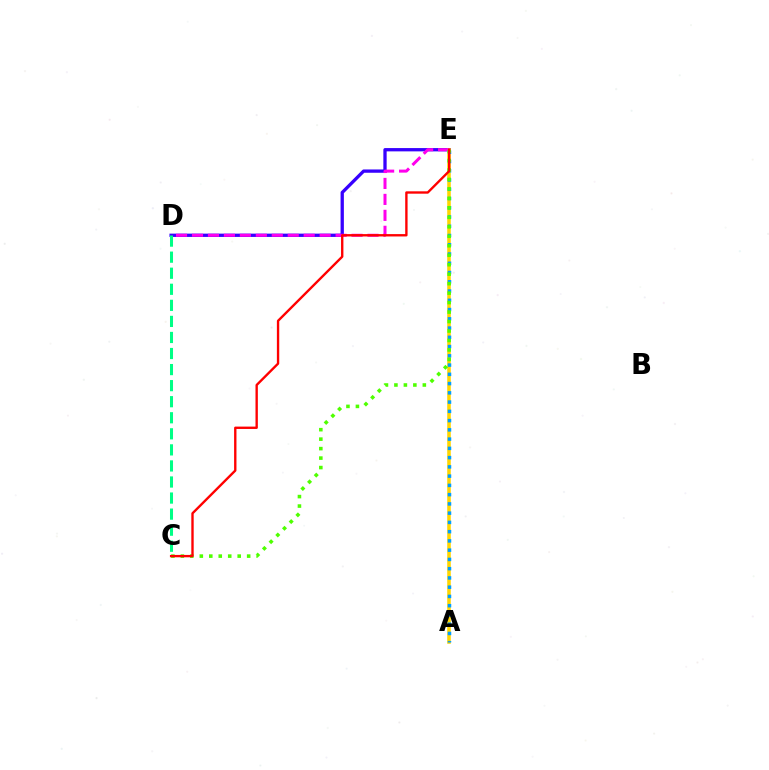{('D', 'E'): [{'color': '#3700ff', 'line_style': 'solid', 'thickness': 2.37}, {'color': '#ff00ed', 'line_style': 'dashed', 'thickness': 2.17}], ('A', 'E'): [{'color': '#ffd500', 'line_style': 'solid', 'thickness': 2.56}, {'color': '#009eff', 'line_style': 'dotted', 'thickness': 2.51}], ('C', 'D'): [{'color': '#00ff86', 'line_style': 'dashed', 'thickness': 2.18}], ('C', 'E'): [{'color': '#4fff00', 'line_style': 'dotted', 'thickness': 2.57}, {'color': '#ff0000', 'line_style': 'solid', 'thickness': 1.7}]}